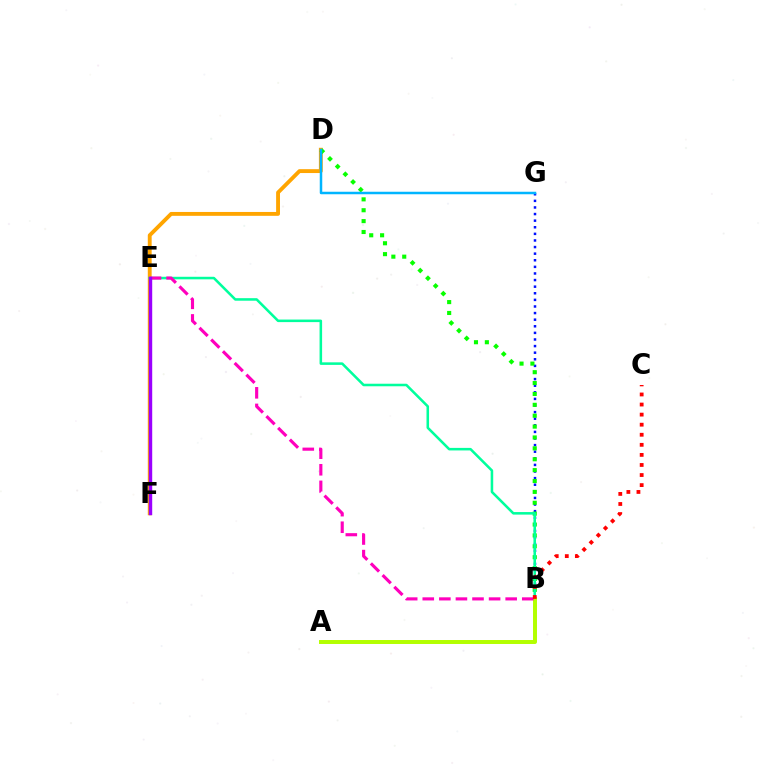{('D', 'F'): [{'color': '#ffa500', 'line_style': 'solid', 'thickness': 2.78}], ('B', 'G'): [{'color': '#0010ff', 'line_style': 'dotted', 'thickness': 1.79}], ('B', 'D'): [{'color': '#08ff00', 'line_style': 'dotted', 'thickness': 2.96}], ('B', 'E'): [{'color': '#00ff9d', 'line_style': 'solid', 'thickness': 1.83}, {'color': '#ff00bd', 'line_style': 'dashed', 'thickness': 2.25}], ('A', 'B'): [{'color': '#b3ff00', 'line_style': 'solid', 'thickness': 2.86}], ('D', 'G'): [{'color': '#00b5ff', 'line_style': 'solid', 'thickness': 1.8}], ('E', 'F'): [{'color': '#9b00ff', 'line_style': 'solid', 'thickness': 2.45}], ('B', 'C'): [{'color': '#ff0000', 'line_style': 'dotted', 'thickness': 2.74}]}